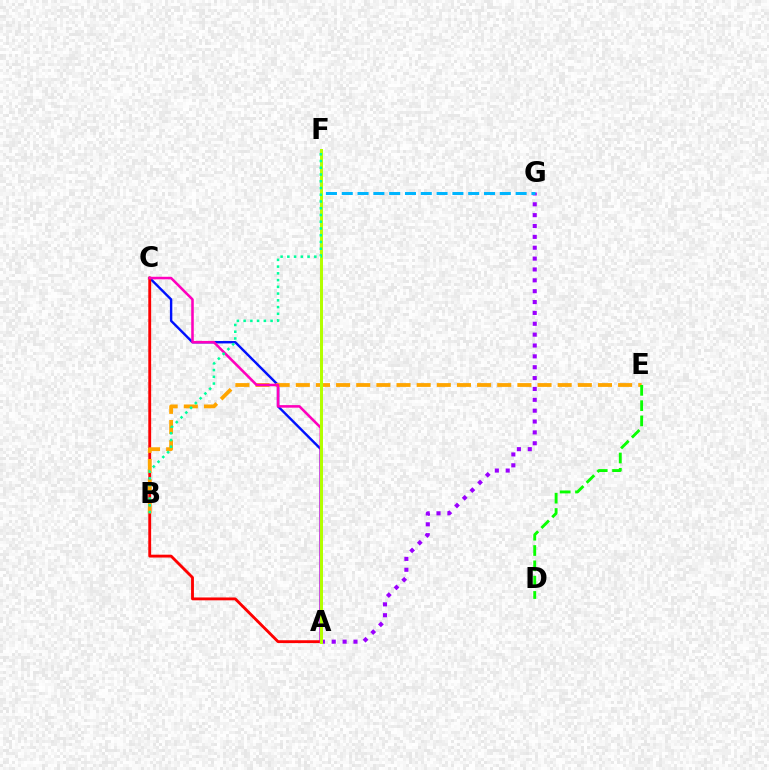{('A', 'C'): [{'color': '#0010ff', 'line_style': 'solid', 'thickness': 1.73}, {'color': '#ff0000', 'line_style': 'solid', 'thickness': 2.05}, {'color': '#ff00bd', 'line_style': 'solid', 'thickness': 1.85}], ('B', 'E'): [{'color': '#ffa500', 'line_style': 'dashed', 'thickness': 2.74}], ('A', 'G'): [{'color': '#9b00ff', 'line_style': 'dotted', 'thickness': 2.95}], ('F', 'G'): [{'color': '#00b5ff', 'line_style': 'dashed', 'thickness': 2.15}], ('A', 'F'): [{'color': '#b3ff00', 'line_style': 'solid', 'thickness': 2.16}], ('D', 'E'): [{'color': '#08ff00', 'line_style': 'dashed', 'thickness': 2.08}], ('B', 'F'): [{'color': '#00ff9d', 'line_style': 'dotted', 'thickness': 1.83}]}